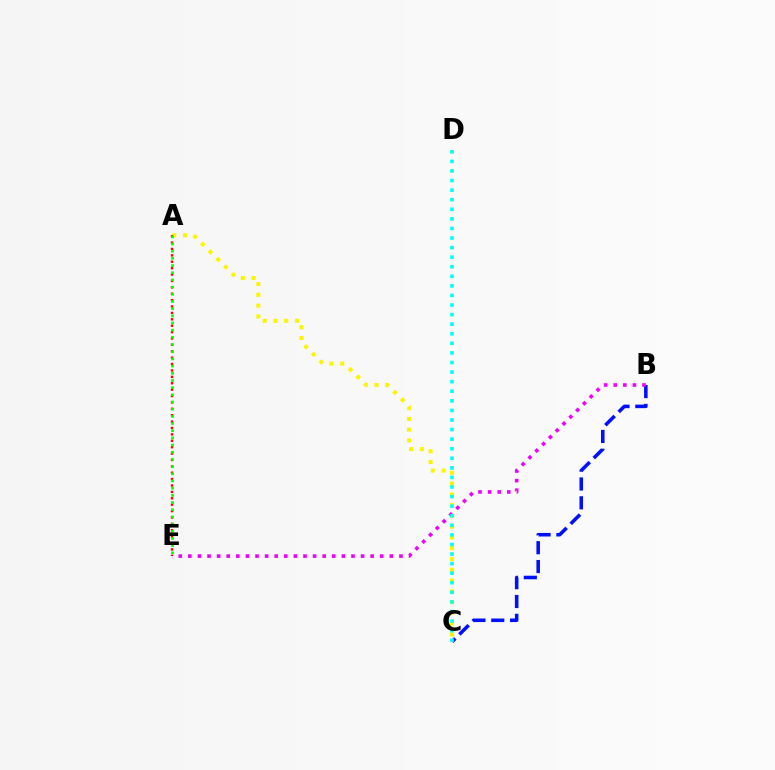{('A', 'C'): [{'color': '#fcf500', 'line_style': 'dotted', 'thickness': 2.93}], ('B', 'C'): [{'color': '#0010ff', 'line_style': 'dashed', 'thickness': 2.56}], ('A', 'E'): [{'color': '#ff0000', 'line_style': 'dotted', 'thickness': 1.74}, {'color': '#08ff00', 'line_style': 'dotted', 'thickness': 1.95}], ('B', 'E'): [{'color': '#ee00ff', 'line_style': 'dotted', 'thickness': 2.61}], ('C', 'D'): [{'color': '#00fff6', 'line_style': 'dotted', 'thickness': 2.6}]}